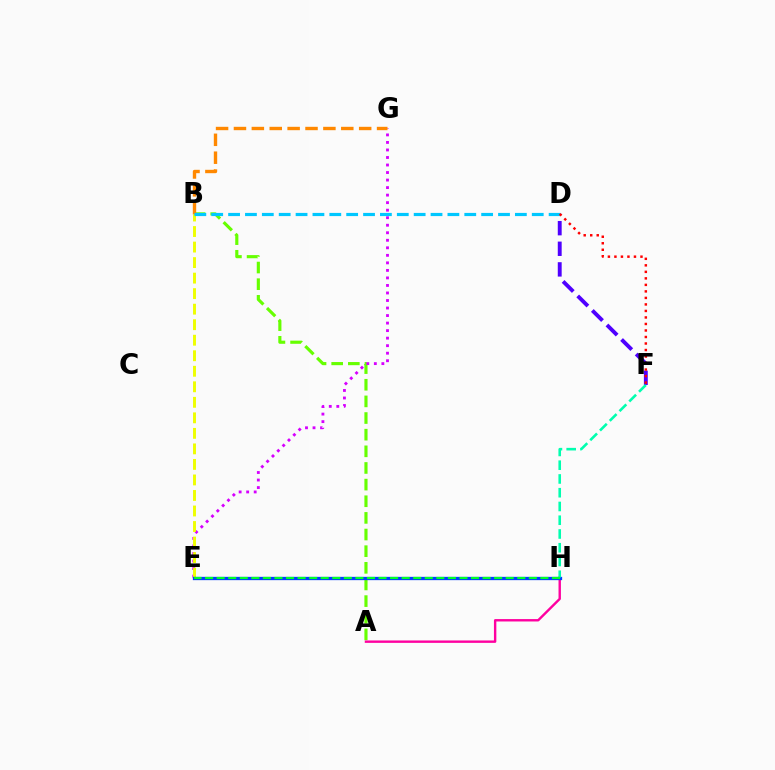{('A', 'B'): [{'color': '#66ff00', 'line_style': 'dashed', 'thickness': 2.26}], ('A', 'H'): [{'color': '#ff00a0', 'line_style': 'solid', 'thickness': 1.73}], ('E', 'G'): [{'color': '#d600ff', 'line_style': 'dotted', 'thickness': 2.05}], ('D', 'F'): [{'color': '#4f00ff', 'line_style': 'dashed', 'thickness': 2.8}, {'color': '#ff0000', 'line_style': 'dotted', 'thickness': 1.77}], ('B', 'G'): [{'color': '#ff8800', 'line_style': 'dashed', 'thickness': 2.43}], ('B', 'E'): [{'color': '#eeff00', 'line_style': 'dashed', 'thickness': 2.11}], ('E', 'H'): [{'color': '#003fff', 'line_style': 'solid', 'thickness': 2.37}, {'color': '#00ff27', 'line_style': 'dashed', 'thickness': 1.57}], ('F', 'H'): [{'color': '#00ffaf', 'line_style': 'dashed', 'thickness': 1.87}], ('B', 'D'): [{'color': '#00c7ff', 'line_style': 'dashed', 'thickness': 2.29}]}